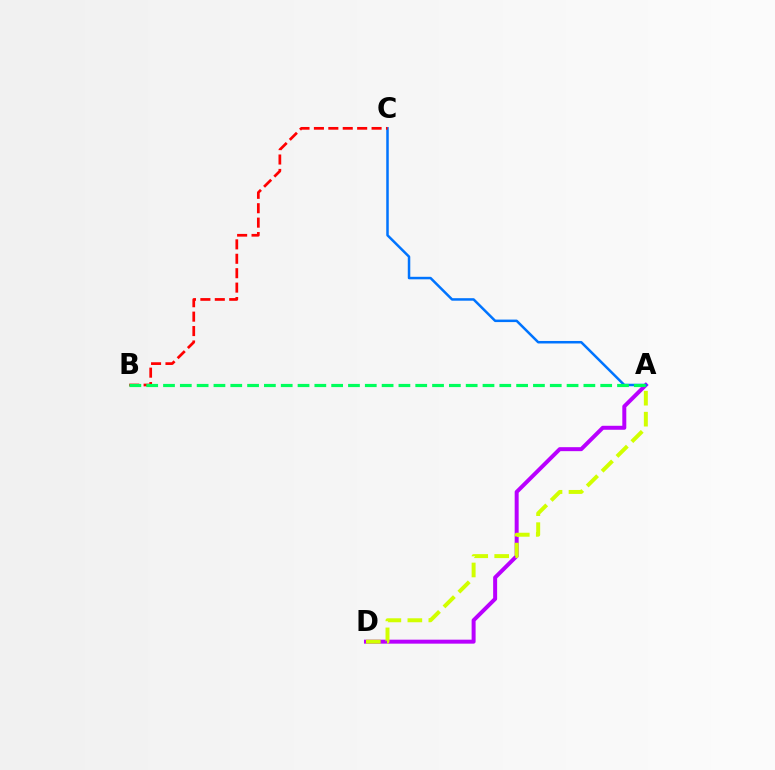{('A', 'D'): [{'color': '#b900ff', 'line_style': 'solid', 'thickness': 2.87}, {'color': '#d1ff00', 'line_style': 'dashed', 'thickness': 2.85}], ('A', 'C'): [{'color': '#0074ff', 'line_style': 'solid', 'thickness': 1.8}], ('B', 'C'): [{'color': '#ff0000', 'line_style': 'dashed', 'thickness': 1.96}], ('A', 'B'): [{'color': '#00ff5c', 'line_style': 'dashed', 'thickness': 2.28}]}